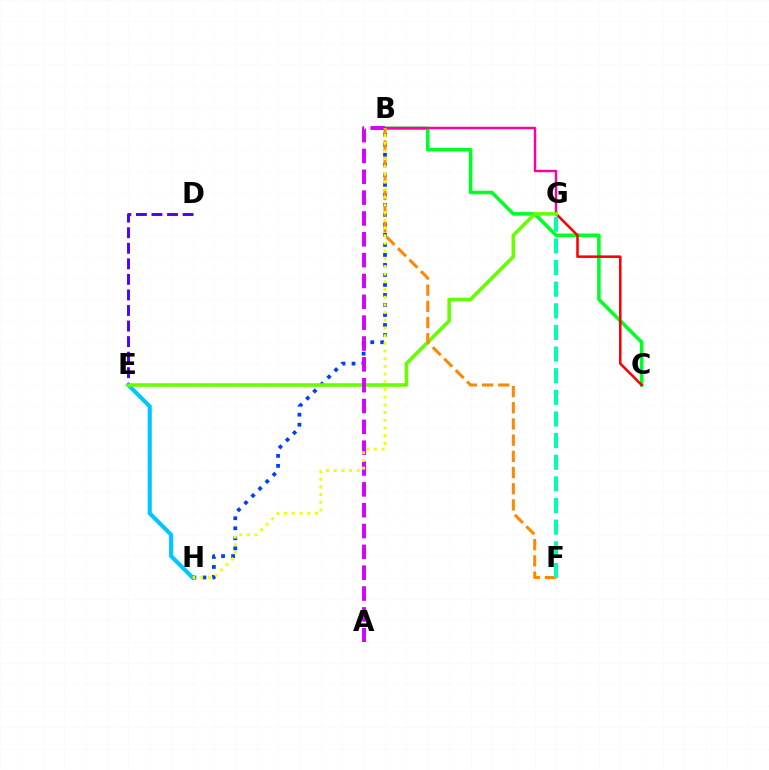{('B', 'C'): [{'color': '#00ff27', 'line_style': 'solid', 'thickness': 2.58}], ('E', 'H'): [{'color': '#00c7ff', 'line_style': 'solid', 'thickness': 2.96}], ('C', 'G'): [{'color': '#ff0000', 'line_style': 'solid', 'thickness': 1.84}], ('D', 'E'): [{'color': '#4f00ff', 'line_style': 'dashed', 'thickness': 2.11}], ('B', 'G'): [{'color': '#ff00a0', 'line_style': 'solid', 'thickness': 1.75}], ('B', 'H'): [{'color': '#003fff', 'line_style': 'dotted', 'thickness': 2.72}, {'color': '#eeff00', 'line_style': 'dotted', 'thickness': 2.09}], ('E', 'G'): [{'color': '#66ff00', 'line_style': 'solid', 'thickness': 2.56}], ('B', 'F'): [{'color': '#ff8800', 'line_style': 'dashed', 'thickness': 2.2}], ('A', 'B'): [{'color': '#d600ff', 'line_style': 'dashed', 'thickness': 2.83}], ('F', 'G'): [{'color': '#00ffaf', 'line_style': 'dashed', 'thickness': 2.94}]}